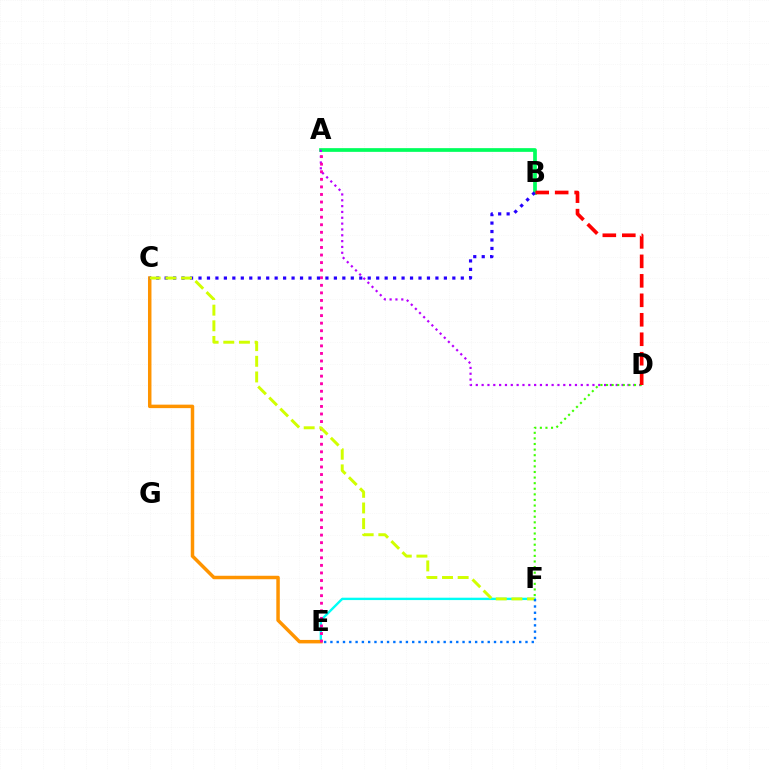{('A', 'B'): [{'color': '#00ff5c', 'line_style': 'solid', 'thickness': 2.67}], ('E', 'F'): [{'color': '#00fff6', 'line_style': 'solid', 'thickness': 1.71}, {'color': '#0074ff', 'line_style': 'dotted', 'thickness': 1.71}], ('C', 'E'): [{'color': '#ff9400', 'line_style': 'solid', 'thickness': 2.5}], ('A', 'D'): [{'color': '#b900ff', 'line_style': 'dotted', 'thickness': 1.58}], ('B', 'C'): [{'color': '#2500ff', 'line_style': 'dotted', 'thickness': 2.3}], ('A', 'E'): [{'color': '#ff00ac', 'line_style': 'dotted', 'thickness': 2.06}], ('D', 'F'): [{'color': '#3dff00', 'line_style': 'dotted', 'thickness': 1.52}], ('C', 'F'): [{'color': '#d1ff00', 'line_style': 'dashed', 'thickness': 2.13}], ('B', 'D'): [{'color': '#ff0000', 'line_style': 'dashed', 'thickness': 2.65}]}